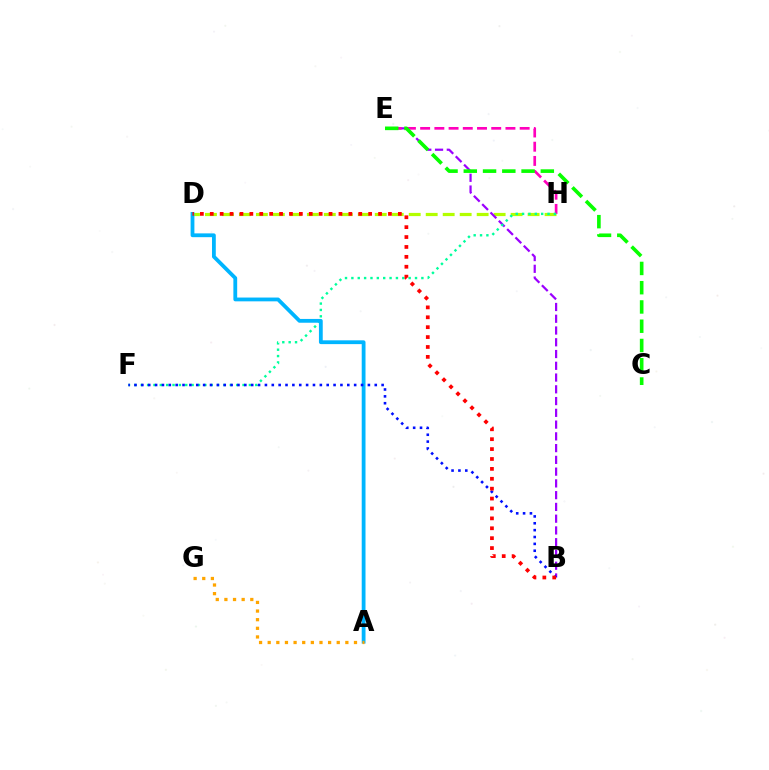{('D', 'H'): [{'color': '#b3ff00', 'line_style': 'dashed', 'thickness': 2.31}], ('B', 'E'): [{'color': '#9b00ff', 'line_style': 'dashed', 'thickness': 1.6}], ('E', 'H'): [{'color': '#ff00bd', 'line_style': 'dashed', 'thickness': 1.93}], ('F', 'H'): [{'color': '#00ff9d', 'line_style': 'dotted', 'thickness': 1.73}], ('A', 'D'): [{'color': '#00b5ff', 'line_style': 'solid', 'thickness': 2.73}], ('C', 'E'): [{'color': '#08ff00', 'line_style': 'dashed', 'thickness': 2.62}], ('B', 'F'): [{'color': '#0010ff', 'line_style': 'dotted', 'thickness': 1.87}], ('B', 'D'): [{'color': '#ff0000', 'line_style': 'dotted', 'thickness': 2.69}], ('A', 'G'): [{'color': '#ffa500', 'line_style': 'dotted', 'thickness': 2.34}]}